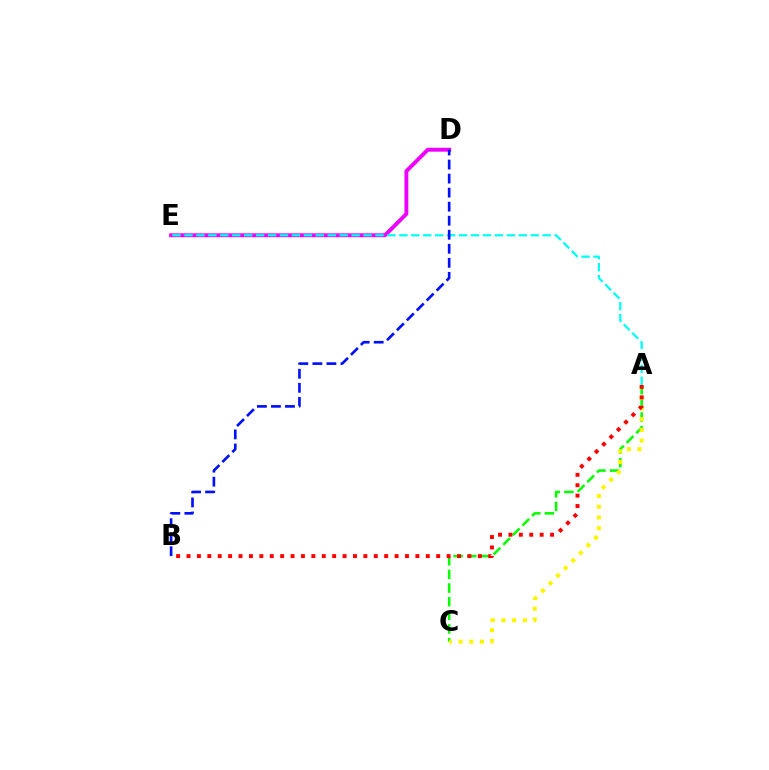{('A', 'C'): [{'color': '#08ff00', 'line_style': 'dashed', 'thickness': 1.85}, {'color': '#fcf500', 'line_style': 'dotted', 'thickness': 2.91}], ('D', 'E'): [{'color': '#ee00ff', 'line_style': 'solid', 'thickness': 2.82}], ('A', 'B'): [{'color': '#ff0000', 'line_style': 'dotted', 'thickness': 2.83}], ('A', 'E'): [{'color': '#00fff6', 'line_style': 'dashed', 'thickness': 1.62}], ('B', 'D'): [{'color': '#0010ff', 'line_style': 'dashed', 'thickness': 1.91}]}